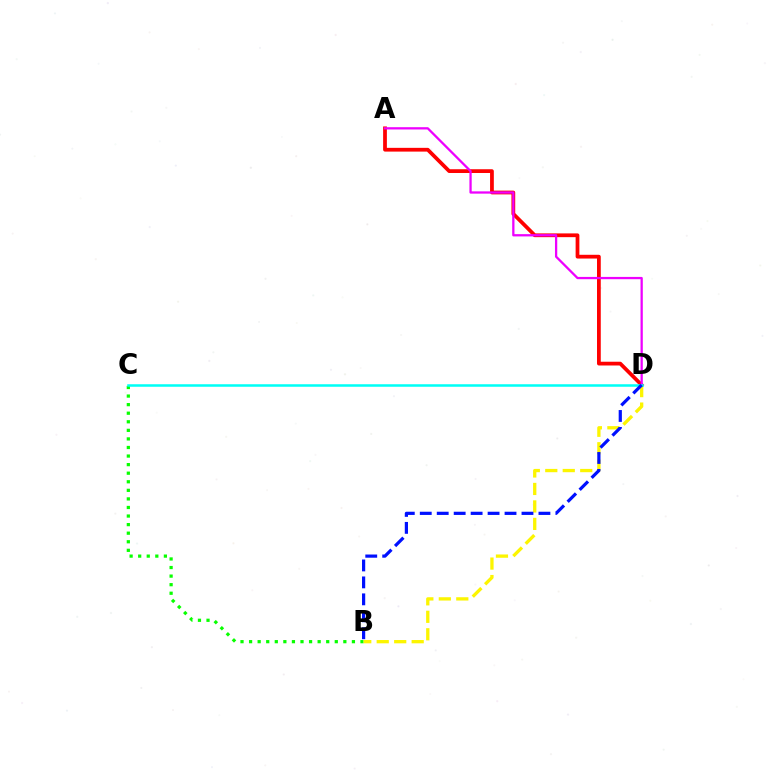{('B', 'C'): [{'color': '#08ff00', 'line_style': 'dotted', 'thickness': 2.33}], ('A', 'D'): [{'color': '#ff0000', 'line_style': 'solid', 'thickness': 2.71}, {'color': '#ee00ff', 'line_style': 'solid', 'thickness': 1.64}], ('B', 'D'): [{'color': '#fcf500', 'line_style': 'dashed', 'thickness': 2.37}, {'color': '#0010ff', 'line_style': 'dashed', 'thickness': 2.3}], ('C', 'D'): [{'color': '#00fff6', 'line_style': 'solid', 'thickness': 1.82}]}